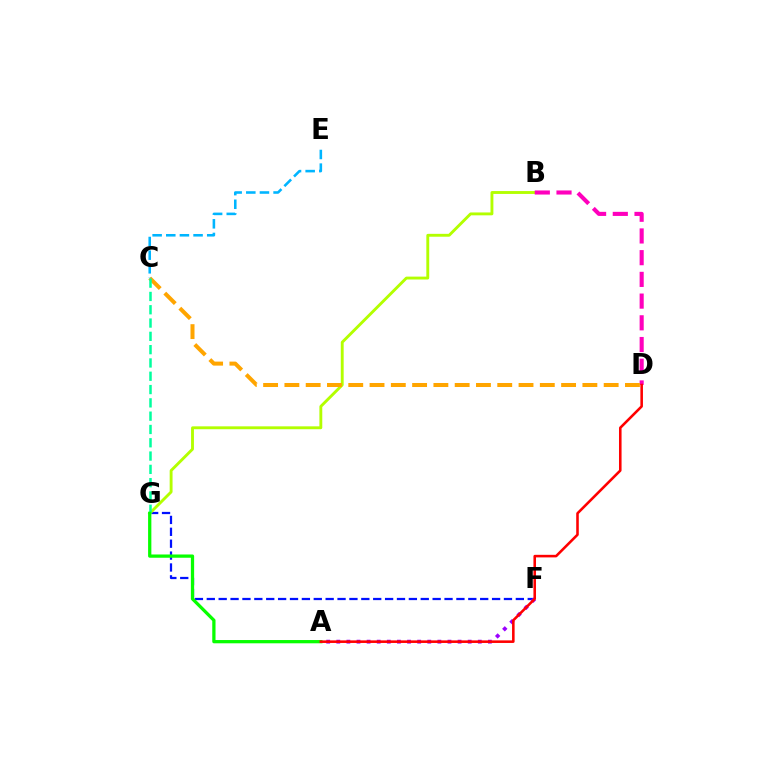{('F', 'G'): [{'color': '#0010ff', 'line_style': 'dashed', 'thickness': 1.61}], ('B', 'G'): [{'color': '#b3ff00', 'line_style': 'solid', 'thickness': 2.07}], ('A', 'F'): [{'color': '#9b00ff', 'line_style': 'dotted', 'thickness': 2.75}], ('B', 'D'): [{'color': '#ff00bd', 'line_style': 'dashed', 'thickness': 2.95}], ('C', 'D'): [{'color': '#ffa500', 'line_style': 'dashed', 'thickness': 2.89}], ('C', 'G'): [{'color': '#00ff9d', 'line_style': 'dashed', 'thickness': 1.81}], ('A', 'G'): [{'color': '#08ff00', 'line_style': 'solid', 'thickness': 2.35}], ('A', 'D'): [{'color': '#ff0000', 'line_style': 'solid', 'thickness': 1.85}], ('C', 'E'): [{'color': '#00b5ff', 'line_style': 'dashed', 'thickness': 1.85}]}